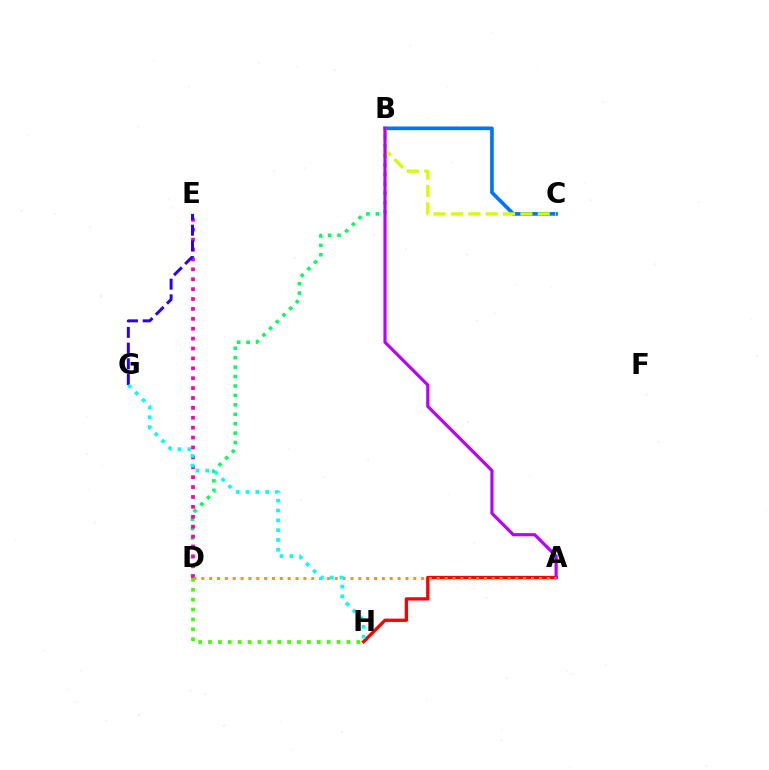{('A', 'H'): [{'color': '#ff0000', 'line_style': 'solid', 'thickness': 2.38}], ('D', 'H'): [{'color': '#3dff00', 'line_style': 'dotted', 'thickness': 2.69}], ('B', 'D'): [{'color': '#00ff5c', 'line_style': 'dotted', 'thickness': 2.56}], ('B', 'C'): [{'color': '#0074ff', 'line_style': 'solid', 'thickness': 2.64}, {'color': '#d1ff00', 'line_style': 'dashed', 'thickness': 2.36}], ('D', 'E'): [{'color': '#ff00ac', 'line_style': 'dotted', 'thickness': 2.69}], ('E', 'G'): [{'color': '#2500ff', 'line_style': 'dashed', 'thickness': 2.13}], ('A', 'B'): [{'color': '#b900ff', 'line_style': 'solid', 'thickness': 2.28}], ('A', 'D'): [{'color': '#ff9400', 'line_style': 'dotted', 'thickness': 2.13}], ('G', 'H'): [{'color': '#00fff6', 'line_style': 'dotted', 'thickness': 2.67}]}